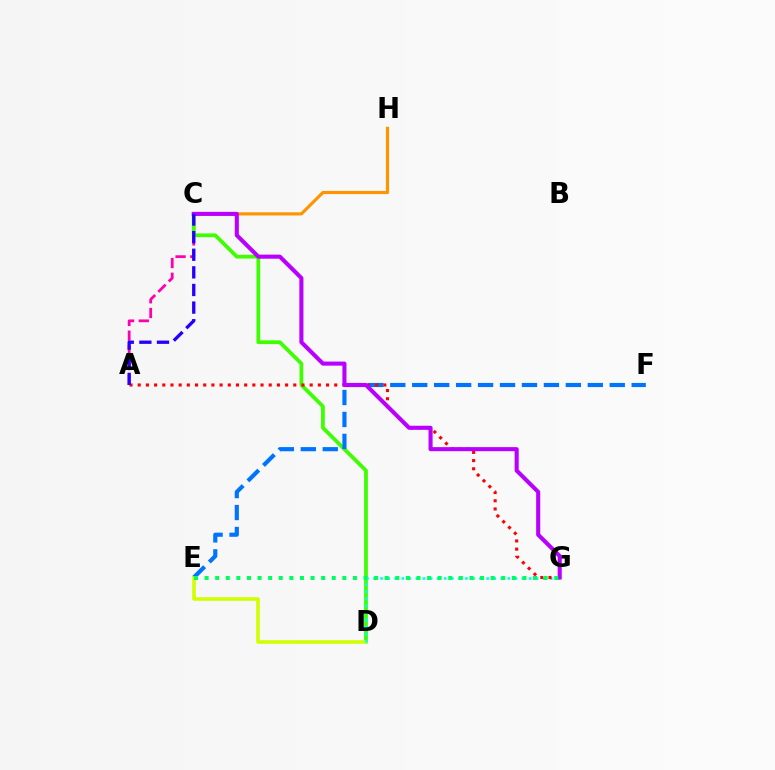{('A', 'C'): [{'color': '#ff00ac', 'line_style': 'dashed', 'thickness': 2.0}, {'color': '#2500ff', 'line_style': 'dashed', 'thickness': 2.39}], ('C', 'H'): [{'color': '#ff9400', 'line_style': 'solid', 'thickness': 2.27}], ('C', 'D'): [{'color': '#3dff00', 'line_style': 'solid', 'thickness': 2.7}], ('E', 'F'): [{'color': '#0074ff', 'line_style': 'dashed', 'thickness': 2.98}], ('D', 'E'): [{'color': '#d1ff00', 'line_style': 'solid', 'thickness': 2.57}], ('D', 'G'): [{'color': '#00fff6', 'line_style': 'dotted', 'thickness': 1.92}], ('A', 'G'): [{'color': '#ff0000', 'line_style': 'dotted', 'thickness': 2.22}], ('C', 'G'): [{'color': '#b900ff', 'line_style': 'solid', 'thickness': 2.93}], ('E', 'G'): [{'color': '#00ff5c', 'line_style': 'dotted', 'thickness': 2.88}]}